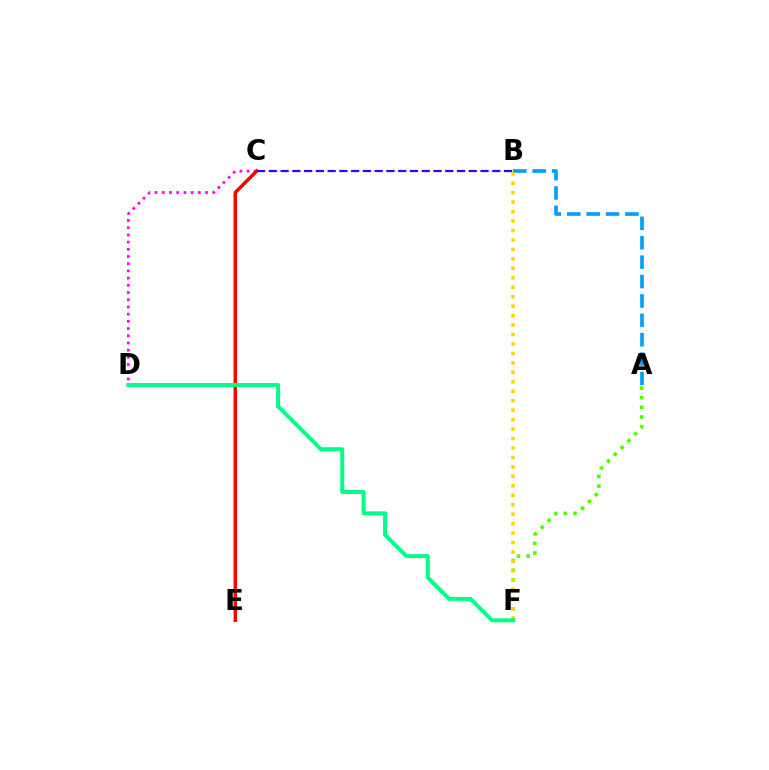{('A', 'F'): [{'color': '#4fff00', 'line_style': 'dotted', 'thickness': 2.62}], ('A', 'B'): [{'color': '#009eff', 'line_style': 'dashed', 'thickness': 2.64}], ('C', 'D'): [{'color': '#ff00ed', 'line_style': 'dotted', 'thickness': 1.96}], ('B', 'F'): [{'color': '#ffd500', 'line_style': 'dotted', 'thickness': 2.57}], ('C', 'E'): [{'color': '#ff0000', 'line_style': 'solid', 'thickness': 2.51}], ('B', 'C'): [{'color': '#3700ff', 'line_style': 'dashed', 'thickness': 1.6}], ('D', 'F'): [{'color': '#00ff86', 'line_style': 'solid', 'thickness': 2.85}]}